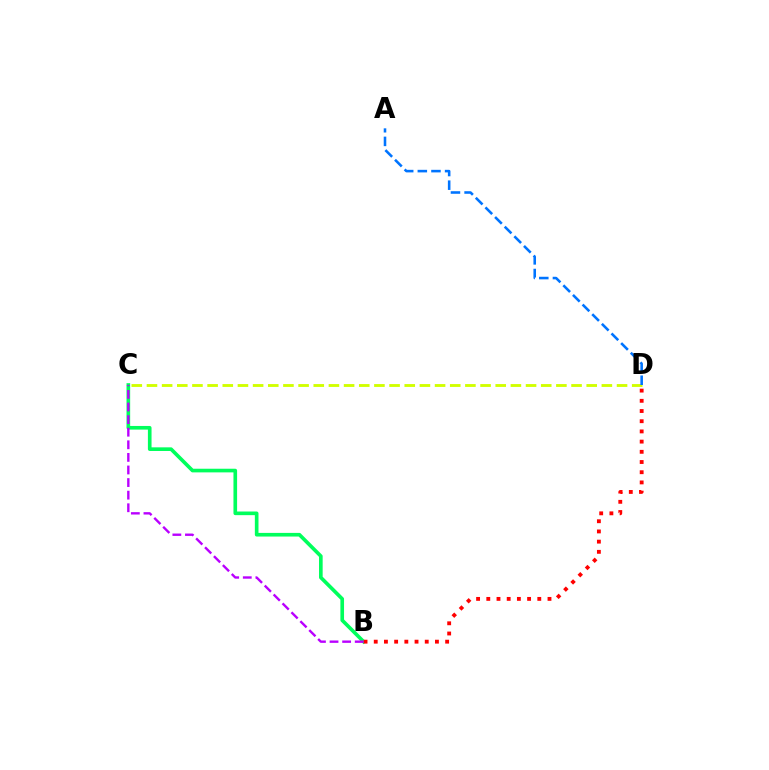{('C', 'D'): [{'color': '#d1ff00', 'line_style': 'dashed', 'thickness': 2.06}], ('B', 'C'): [{'color': '#00ff5c', 'line_style': 'solid', 'thickness': 2.62}, {'color': '#b900ff', 'line_style': 'dashed', 'thickness': 1.71}], ('B', 'D'): [{'color': '#ff0000', 'line_style': 'dotted', 'thickness': 2.77}], ('A', 'D'): [{'color': '#0074ff', 'line_style': 'dashed', 'thickness': 1.85}]}